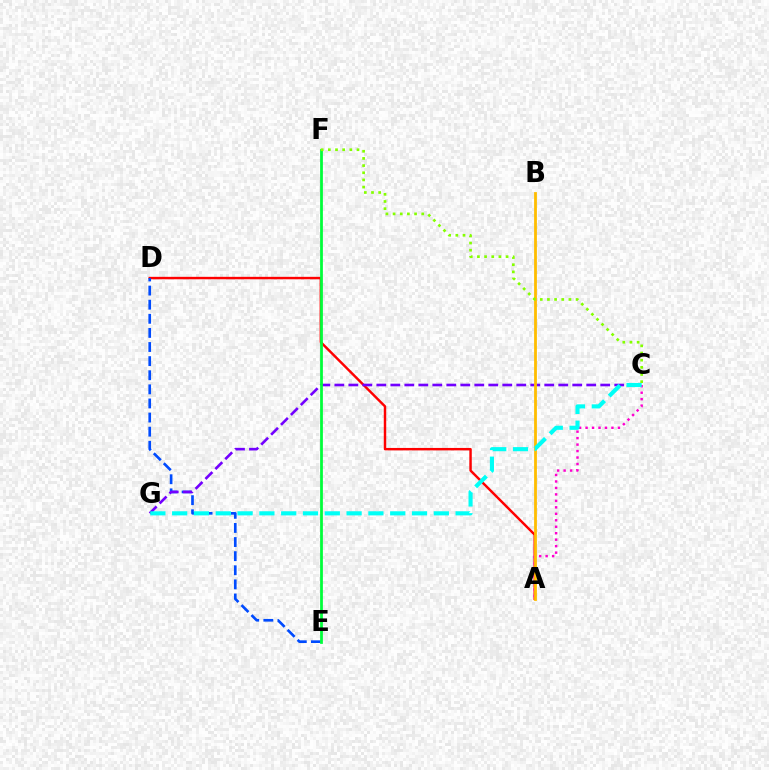{('A', 'D'): [{'color': '#ff0000', 'line_style': 'solid', 'thickness': 1.76}], ('D', 'E'): [{'color': '#004bff', 'line_style': 'dashed', 'thickness': 1.92}], ('C', 'G'): [{'color': '#7200ff', 'line_style': 'dashed', 'thickness': 1.9}, {'color': '#00fff6', 'line_style': 'dashed', 'thickness': 2.96}], ('A', 'C'): [{'color': '#ff00cf', 'line_style': 'dotted', 'thickness': 1.76}], ('A', 'B'): [{'color': '#ffbd00', 'line_style': 'solid', 'thickness': 2.01}], ('E', 'F'): [{'color': '#00ff39', 'line_style': 'solid', 'thickness': 1.99}], ('C', 'F'): [{'color': '#84ff00', 'line_style': 'dotted', 'thickness': 1.95}]}